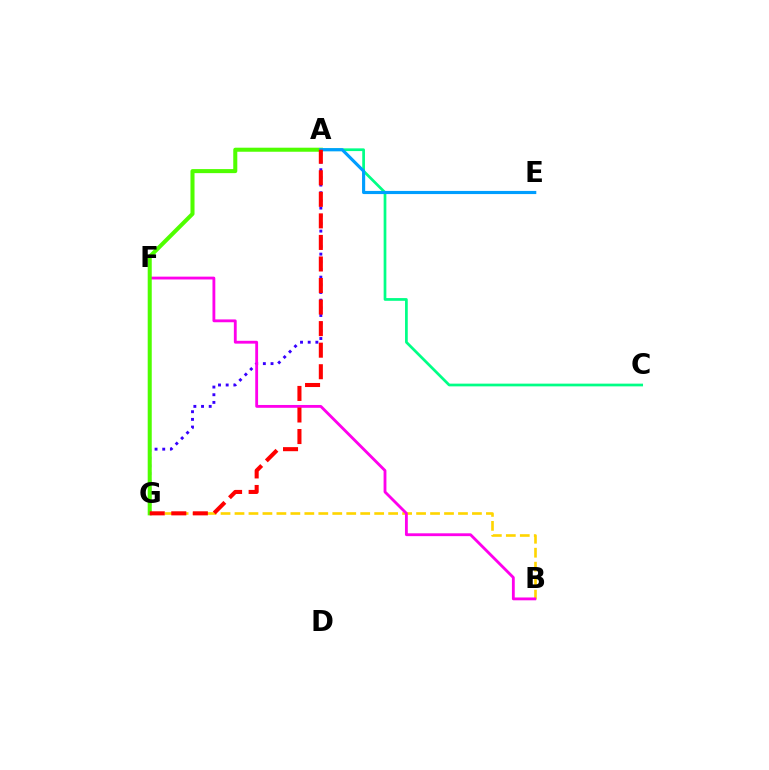{('A', 'G'): [{'color': '#3700ff', 'line_style': 'dotted', 'thickness': 2.08}, {'color': '#4fff00', 'line_style': 'solid', 'thickness': 2.91}, {'color': '#ff0000', 'line_style': 'dashed', 'thickness': 2.93}], ('B', 'G'): [{'color': '#ffd500', 'line_style': 'dashed', 'thickness': 1.9}], ('B', 'F'): [{'color': '#ff00ed', 'line_style': 'solid', 'thickness': 2.04}], ('A', 'C'): [{'color': '#00ff86', 'line_style': 'solid', 'thickness': 1.96}], ('A', 'E'): [{'color': '#009eff', 'line_style': 'solid', 'thickness': 2.26}]}